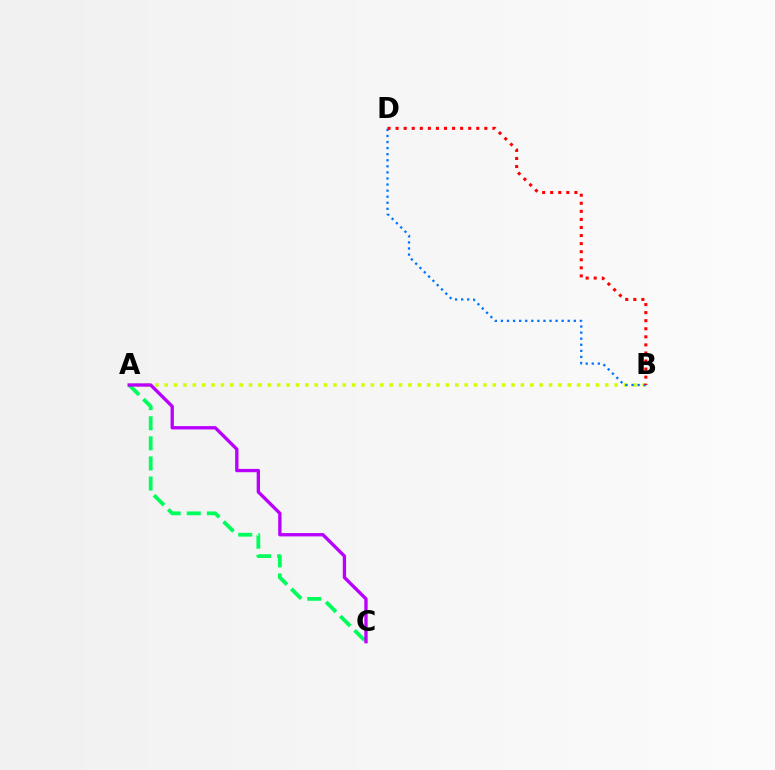{('A', 'B'): [{'color': '#d1ff00', 'line_style': 'dotted', 'thickness': 2.55}], ('A', 'C'): [{'color': '#00ff5c', 'line_style': 'dashed', 'thickness': 2.73}, {'color': '#b900ff', 'line_style': 'solid', 'thickness': 2.4}], ('B', 'D'): [{'color': '#0074ff', 'line_style': 'dotted', 'thickness': 1.65}, {'color': '#ff0000', 'line_style': 'dotted', 'thickness': 2.19}]}